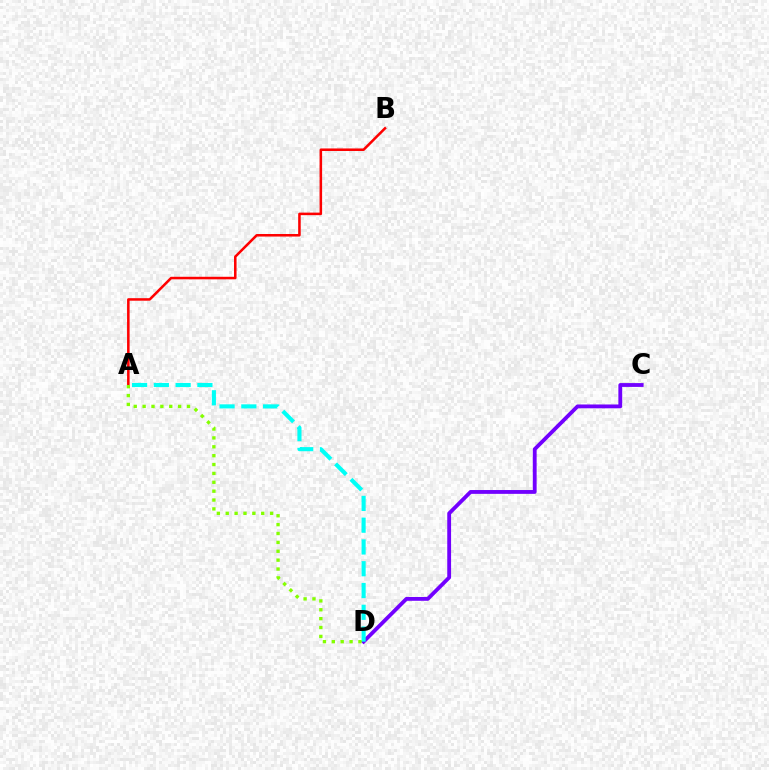{('C', 'D'): [{'color': '#7200ff', 'line_style': 'solid', 'thickness': 2.75}], ('A', 'B'): [{'color': '#ff0000', 'line_style': 'solid', 'thickness': 1.83}], ('A', 'D'): [{'color': '#00fff6', 'line_style': 'dashed', 'thickness': 2.96}, {'color': '#84ff00', 'line_style': 'dotted', 'thickness': 2.41}]}